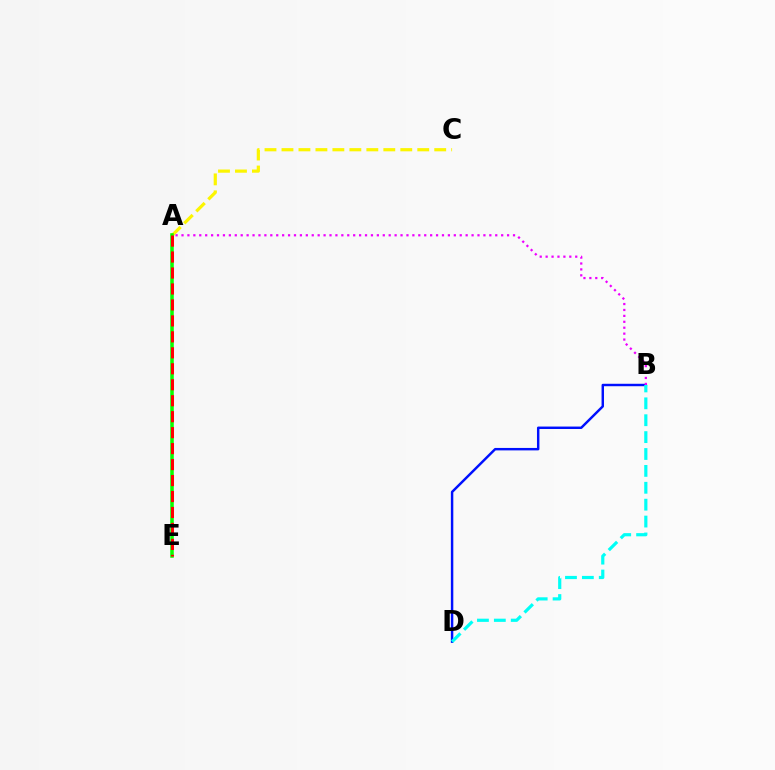{('A', 'C'): [{'color': '#fcf500', 'line_style': 'dashed', 'thickness': 2.31}], ('A', 'E'): [{'color': '#08ff00', 'line_style': 'solid', 'thickness': 2.55}, {'color': '#ff0000', 'line_style': 'dashed', 'thickness': 2.17}], ('B', 'D'): [{'color': '#0010ff', 'line_style': 'solid', 'thickness': 1.76}, {'color': '#00fff6', 'line_style': 'dashed', 'thickness': 2.29}], ('A', 'B'): [{'color': '#ee00ff', 'line_style': 'dotted', 'thickness': 1.61}]}